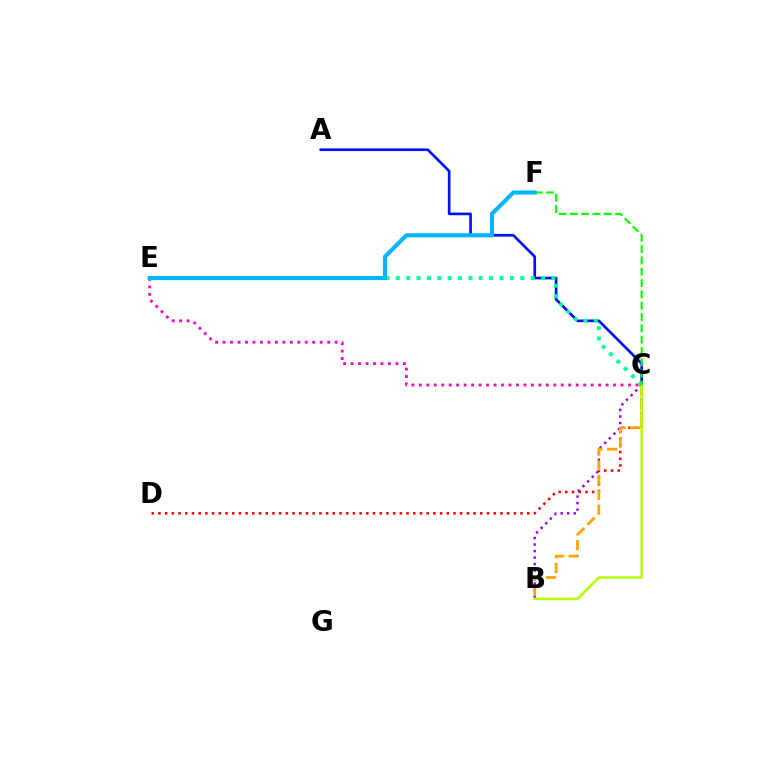{('B', 'C'): [{'color': '#9b00ff', 'line_style': 'dotted', 'thickness': 1.77}, {'color': '#ffa500', 'line_style': 'dashed', 'thickness': 2.0}, {'color': '#b3ff00', 'line_style': 'solid', 'thickness': 1.8}], ('C', 'D'): [{'color': '#ff0000', 'line_style': 'dotted', 'thickness': 1.82}], ('C', 'E'): [{'color': '#ff00bd', 'line_style': 'dotted', 'thickness': 2.03}, {'color': '#00ff9d', 'line_style': 'dotted', 'thickness': 2.82}], ('A', 'C'): [{'color': '#0010ff', 'line_style': 'solid', 'thickness': 1.92}], ('C', 'F'): [{'color': '#08ff00', 'line_style': 'dashed', 'thickness': 1.54}], ('E', 'F'): [{'color': '#00b5ff', 'line_style': 'solid', 'thickness': 2.94}]}